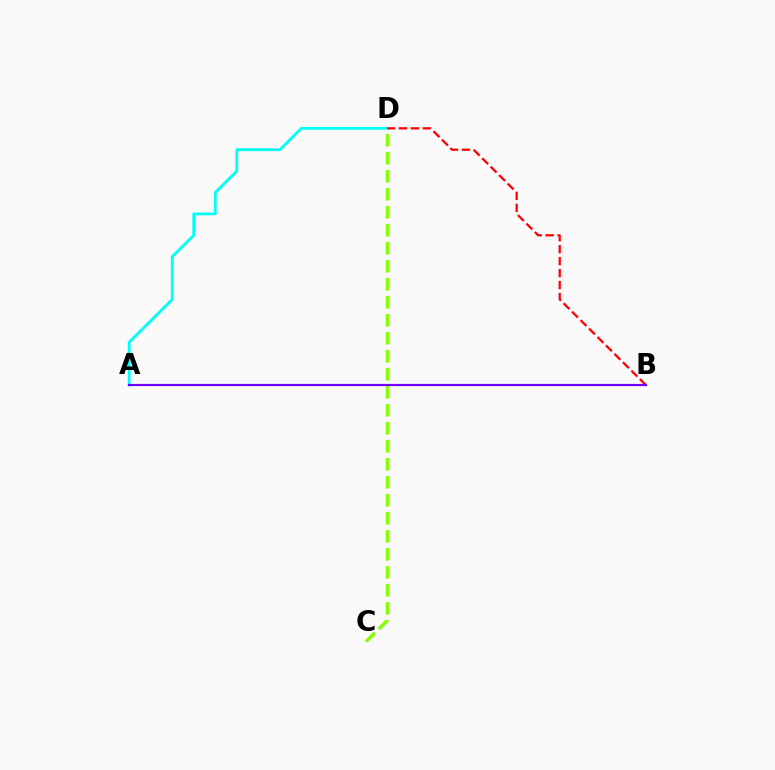{('A', 'D'): [{'color': '#00fff6', 'line_style': 'solid', 'thickness': 2.02}], ('C', 'D'): [{'color': '#84ff00', 'line_style': 'dashed', 'thickness': 2.45}], ('B', 'D'): [{'color': '#ff0000', 'line_style': 'dashed', 'thickness': 1.63}], ('A', 'B'): [{'color': '#7200ff', 'line_style': 'solid', 'thickness': 1.59}]}